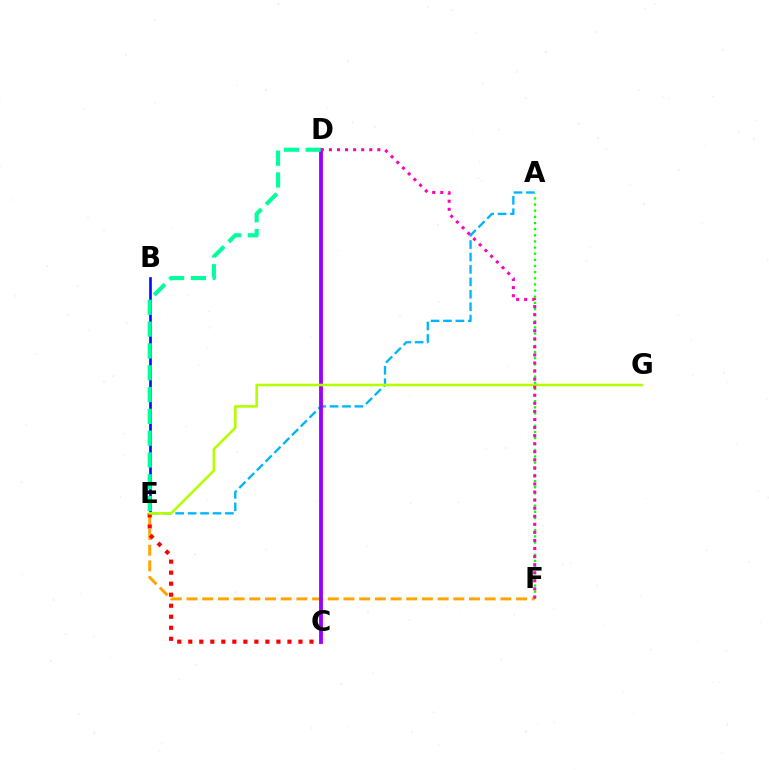{('B', 'E'): [{'color': '#0010ff', 'line_style': 'solid', 'thickness': 1.92}], ('E', 'F'): [{'color': '#ffa500', 'line_style': 'dashed', 'thickness': 2.13}], ('A', 'E'): [{'color': '#00b5ff', 'line_style': 'dashed', 'thickness': 1.69}], ('C', 'E'): [{'color': '#ff0000', 'line_style': 'dotted', 'thickness': 2.99}], ('A', 'F'): [{'color': '#08ff00', 'line_style': 'dotted', 'thickness': 1.67}], ('C', 'D'): [{'color': '#9b00ff', 'line_style': 'solid', 'thickness': 2.76}], ('E', 'G'): [{'color': '#b3ff00', 'line_style': 'solid', 'thickness': 1.86}], ('D', 'E'): [{'color': '#00ff9d', 'line_style': 'dashed', 'thickness': 2.96}], ('D', 'F'): [{'color': '#ff00bd', 'line_style': 'dotted', 'thickness': 2.19}]}